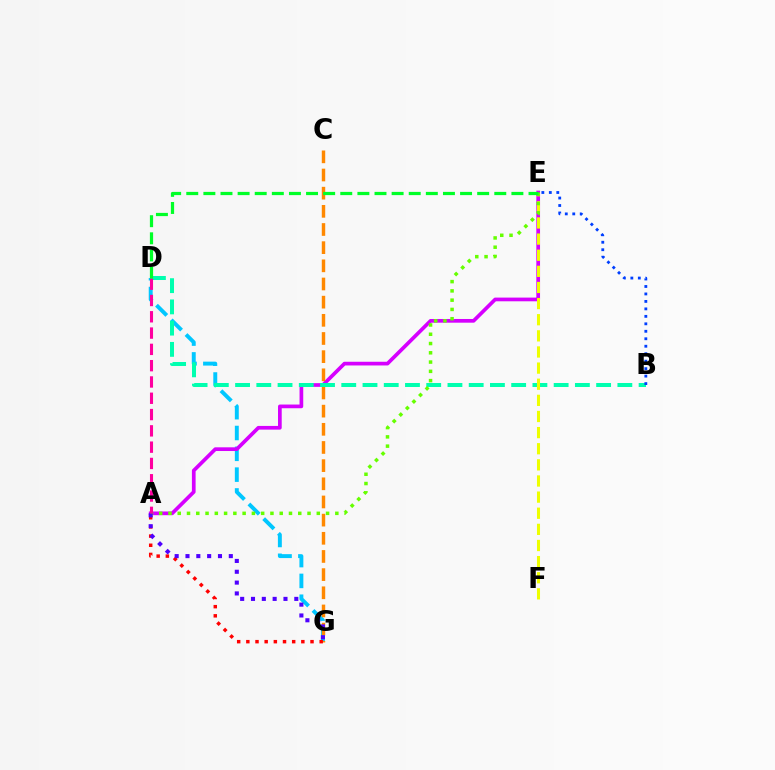{('D', 'G'): [{'color': '#00c7ff', 'line_style': 'dashed', 'thickness': 2.83}], ('A', 'E'): [{'color': '#d600ff', 'line_style': 'solid', 'thickness': 2.66}, {'color': '#66ff00', 'line_style': 'dotted', 'thickness': 2.52}], ('C', 'G'): [{'color': '#ff8800', 'line_style': 'dashed', 'thickness': 2.47}], ('B', 'D'): [{'color': '#00ffaf', 'line_style': 'dashed', 'thickness': 2.89}], ('E', 'F'): [{'color': '#eeff00', 'line_style': 'dashed', 'thickness': 2.19}], ('A', 'G'): [{'color': '#ff0000', 'line_style': 'dotted', 'thickness': 2.49}, {'color': '#4f00ff', 'line_style': 'dotted', 'thickness': 2.94}], ('A', 'D'): [{'color': '#ff00a0', 'line_style': 'dashed', 'thickness': 2.21}], ('D', 'E'): [{'color': '#00ff27', 'line_style': 'dashed', 'thickness': 2.32}], ('B', 'E'): [{'color': '#003fff', 'line_style': 'dotted', 'thickness': 2.03}]}